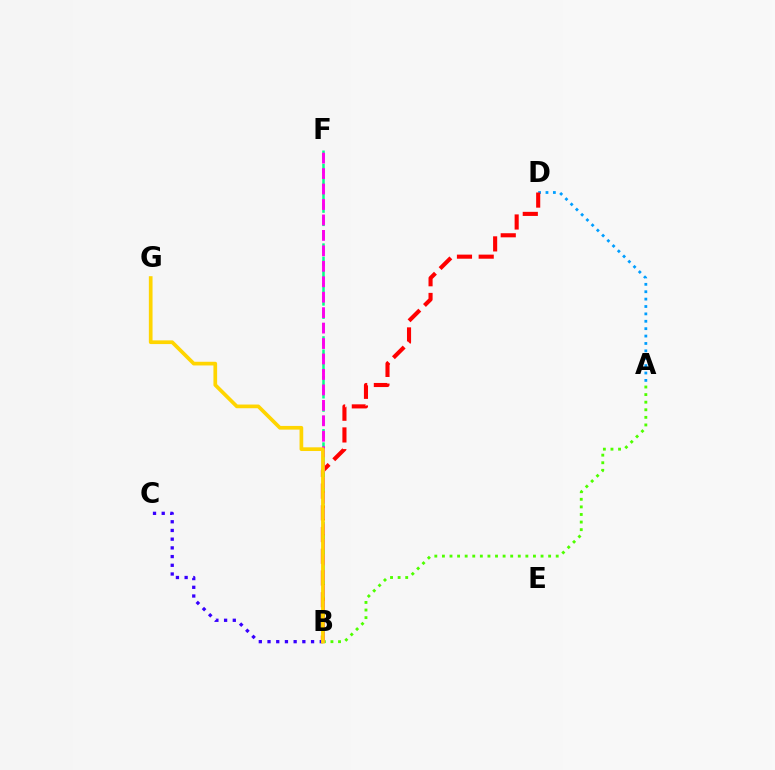{('A', 'D'): [{'color': '#009eff', 'line_style': 'dotted', 'thickness': 2.01}], ('B', 'D'): [{'color': '#ff0000', 'line_style': 'dashed', 'thickness': 2.95}], ('B', 'F'): [{'color': '#00ff86', 'line_style': 'dashed', 'thickness': 1.8}, {'color': '#ff00ed', 'line_style': 'dashed', 'thickness': 2.1}], ('A', 'B'): [{'color': '#4fff00', 'line_style': 'dotted', 'thickness': 2.06}], ('B', 'C'): [{'color': '#3700ff', 'line_style': 'dotted', 'thickness': 2.37}], ('B', 'G'): [{'color': '#ffd500', 'line_style': 'solid', 'thickness': 2.66}]}